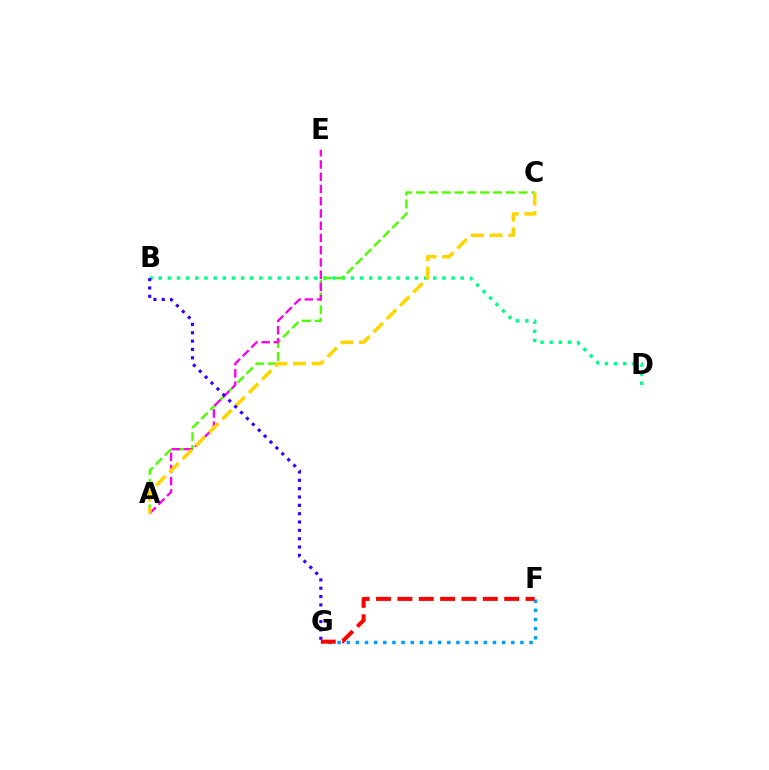{('B', 'D'): [{'color': '#00ff86', 'line_style': 'dotted', 'thickness': 2.49}], ('A', 'C'): [{'color': '#4fff00', 'line_style': 'dashed', 'thickness': 1.74}, {'color': '#ffd500', 'line_style': 'dashed', 'thickness': 2.54}], ('A', 'E'): [{'color': '#ff00ed', 'line_style': 'dashed', 'thickness': 1.66}], ('F', 'G'): [{'color': '#009eff', 'line_style': 'dotted', 'thickness': 2.48}, {'color': '#ff0000', 'line_style': 'dashed', 'thickness': 2.9}], ('B', 'G'): [{'color': '#3700ff', 'line_style': 'dotted', 'thickness': 2.27}]}